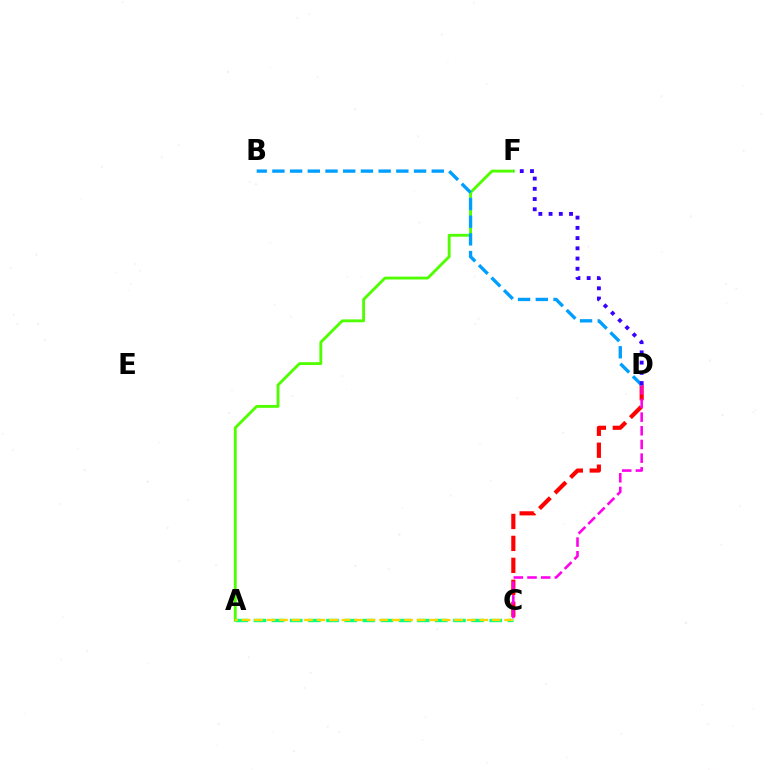{('A', 'C'): [{'color': '#00ff86', 'line_style': 'dashed', 'thickness': 2.46}, {'color': '#ffd500', 'line_style': 'dashed', 'thickness': 1.7}], ('A', 'F'): [{'color': '#4fff00', 'line_style': 'solid', 'thickness': 2.06}], ('C', 'D'): [{'color': '#ff0000', 'line_style': 'dashed', 'thickness': 2.98}, {'color': '#ff00ed', 'line_style': 'dashed', 'thickness': 1.86}], ('B', 'D'): [{'color': '#009eff', 'line_style': 'dashed', 'thickness': 2.41}], ('D', 'F'): [{'color': '#3700ff', 'line_style': 'dotted', 'thickness': 2.78}]}